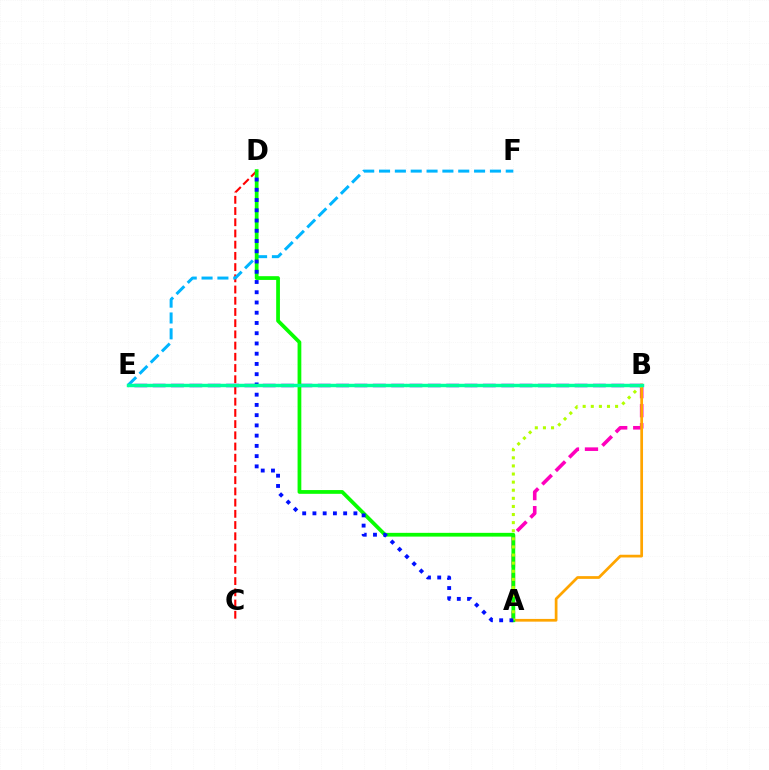{('C', 'D'): [{'color': '#ff0000', 'line_style': 'dashed', 'thickness': 1.52}], ('E', 'F'): [{'color': '#00b5ff', 'line_style': 'dashed', 'thickness': 2.15}], ('B', 'E'): [{'color': '#9b00ff', 'line_style': 'dashed', 'thickness': 2.49}, {'color': '#00ff9d', 'line_style': 'solid', 'thickness': 2.48}], ('A', 'B'): [{'color': '#ff00bd', 'line_style': 'dashed', 'thickness': 2.59}, {'color': '#ffa500', 'line_style': 'solid', 'thickness': 1.97}, {'color': '#b3ff00', 'line_style': 'dotted', 'thickness': 2.2}], ('A', 'D'): [{'color': '#08ff00', 'line_style': 'solid', 'thickness': 2.7}, {'color': '#0010ff', 'line_style': 'dotted', 'thickness': 2.78}]}